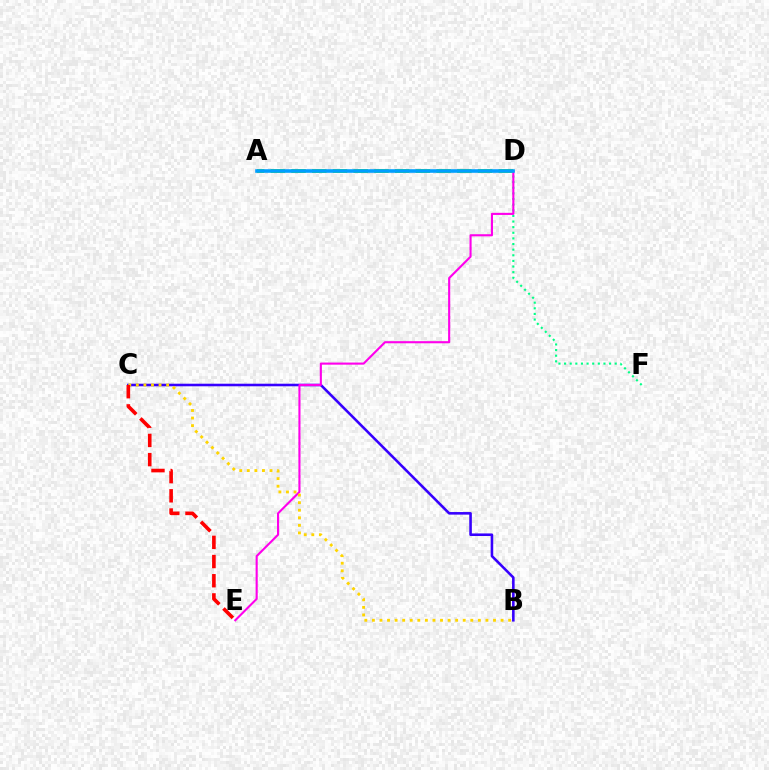{('B', 'C'): [{'color': '#3700ff', 'line_style': 'solid', 'thickness': 1.86}, {'color': '#ffd500', 'line_style': 'dotted', 'thickness': 2.06}], ('A', 'D'): [{'color': '#4fff00', 'line_style': 'dashed', 'thickness': 2.81}, {'color': '#009eff', 'line_style': 'solid', 'thickness': 2.59}], ('D', 'F'): [{'color': '#00ff86', 'line_style': 'dotted', 'thickness': 1.53}], ('D', 'E'): [{'color': '#ff00ed', 'line_style': 'solid', 'thickness': 1.52}], ('C', 'E'): [{'color': '#ff0000', 'line_style': 'dashed', 'thickness': 2.61}]}